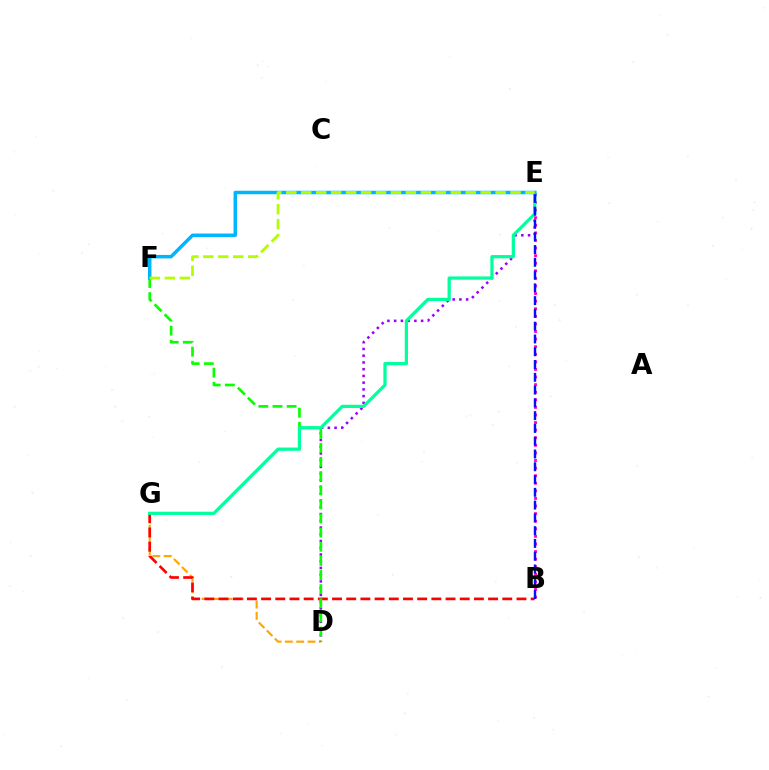{('B', 'E'): [{'color': '#ff00bd', 'line_style': 'dotted', 'thickness': 2.06}, {'color': '#0010ff', 'line_style': 'dashed', 'thickness': 1.74}], ('D', 'G'): [{'color': '#ffa500', 'line_style': 'dashed', 'thickness': 1.54}], ('B', 'G'): [{'color': '#ff0000', 'line_style': 'dashed', 'thickness': 1.93}], ('D', 'E'): [{'color': '#9b00ff', 'line_style': 'dotted', 'thickness': 1.83}], ('D', 'F'): [{'color': '#08ff00', 'line_style': 'dashed', 'thickness': 1.92}], ('E', 'G'): [{'color': '#00ff9d', 'line_style': 'solid', 'thickness': 2.33}], ('E', 'F'): [{'color': '#00b5ff', 'line_style': 'solid', 'thickness': 2.51}, {'color': '#b3ff00', 'line_style': 'dashed', 'thickness': 2.03}]}